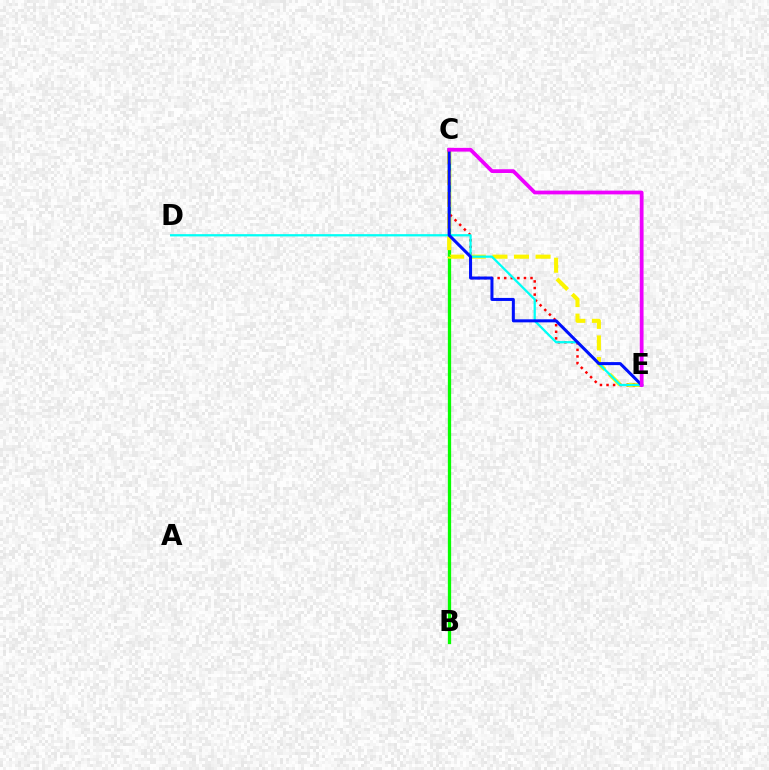{('B', 'C'): [{'color': '#08ff00', 'line_style': 'solid', 'thickness': 2.36}], ('C', 'E'): [{'color': '#fcf500', 'line_style': 'dashed', 'thickness': 2.93}, {'color': '#ff0000', 'line_style': 'dotted', 'thickness': 1.79}, {'color': '#0010ff', 'line_style': 'solid', 'thickness': 2.18}, {'color': '#ee00ff', 'line_style': 'solid', 'thickness': 2.71}], ('D', 'E'): [{'color': '#00fff6', 'line_style': 'solid', 'thickness': 1.63}]}